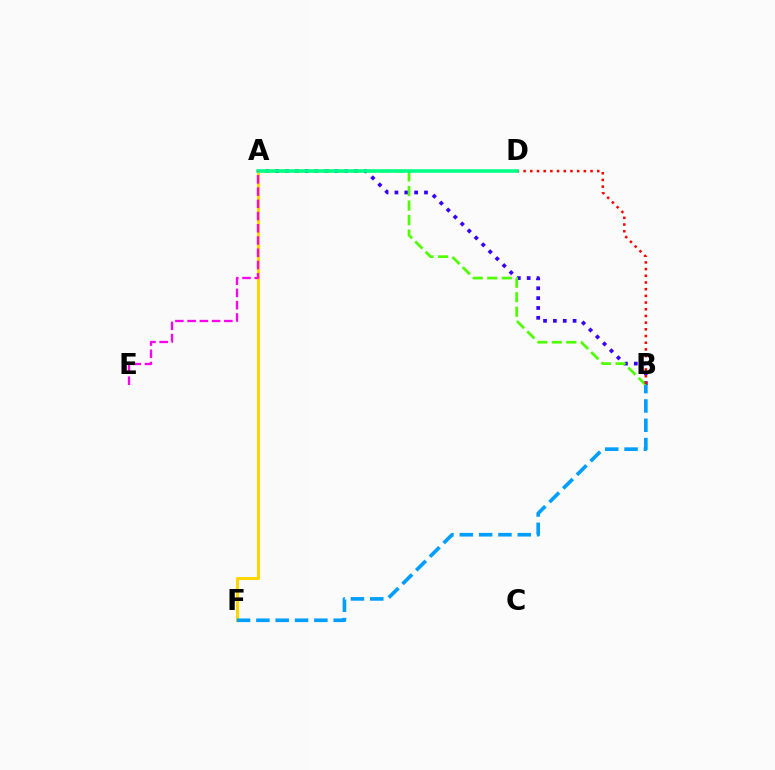{('A', 'B'): [{'color': '#3700ff', 'line_style': 'dotted', 'thickness': 2.68}, {'color': '#4fff00', 'line_style': 'dashed', 'thickness': 1.97}], ('B', 'D'): [{'color': '#ff0000', 'line_style': 'dotted', 'thickness': 1.82}], ('A', 'F'): [{'color': '#ffd500', 'line_style': 'solid', 'thickness': 2.2}], ('A', 'D'): [{'color': '#00ff86', 'line_style': 'solid', 'thickness': 2.56}], ('B', 'F'): [{'color': '#009eff', 'line_style': 'dashed', 'thickness': 2.63}], ('A', 'E'): [{'color': '#ff00ed', 'line_style': 'dashed', 'thickness': 1.66}]}